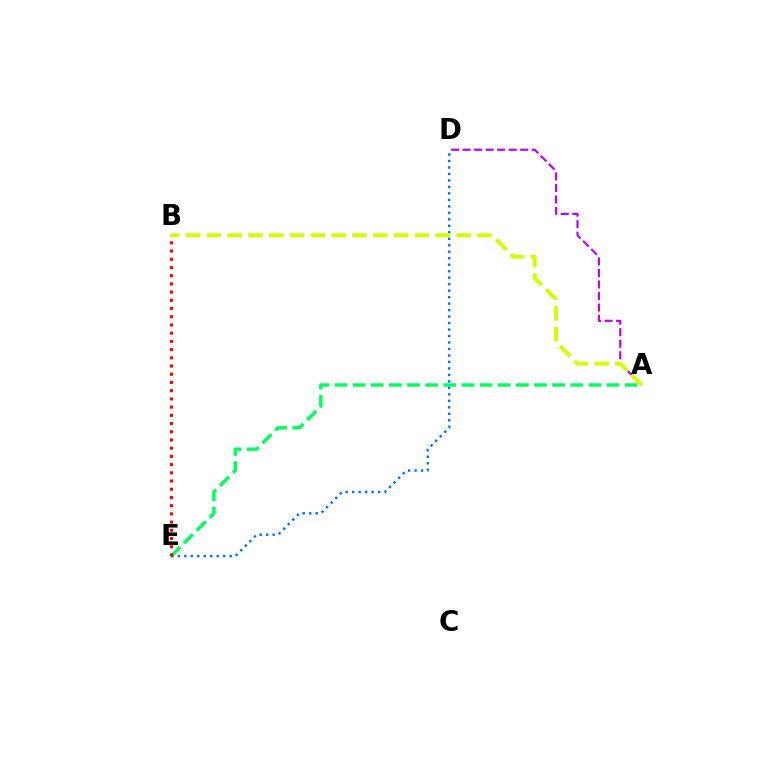{('A', 'D'): [{'color': '#b900ff', 'line_style': 'dashed', 'thickness': 1.57}], ('A', 'E'): [{'color': '#00ff5c', 'line_style': 'dashed', 'thickness': 2.46}], ('D', 'E'): [{'color': '#0074ff', 'line_style': 'dotted', 'thickness': 1.76}], ('B', 'E'): [{'color': '#ff0000', 'line_style': 'dotted', 'thickness': 2.23}], ('A', 'B'): [{'color': '#d1ff00', 'line_style': 'dashed', 'thickness': 2.83}]}